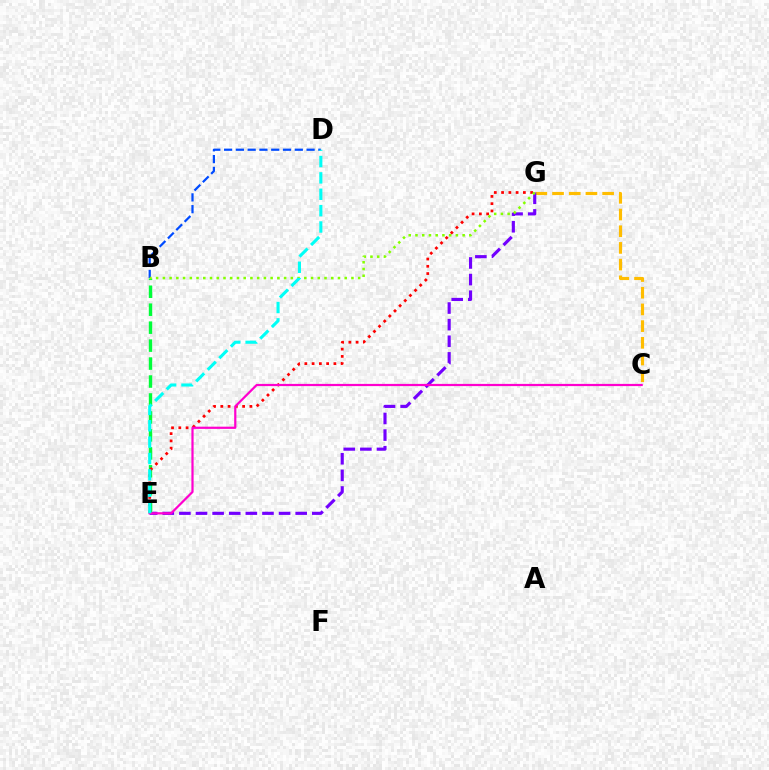{('C', 'G'): [{'color': '#ffbd00', 'line_style': 'dashed', 'thickness': 2.27}], ('E', 'G'): [{'color': '#7200ff', 'line_style': 'dashed', 'thickness': 2.26}, {'color': '#ff0000', 'line_style': 'dotted', 'thickness': 1.97}], ('B', 'D'): [{'color': '#004bff', 'line_style': 'dashed', 'thickness': 1.6}], ('B', 'E'): [{'color': '#00ff39', 'line_style': 'dashed', 'thickness': 2.44}], ('C', 'E'): [{'color': '#ff00cf', 'line_style': 'solid', 'thickness': 1.59}], ('B', 'G'): [{'color': '#84ff00', 'line_style': 'dotted', 'thickness': 1.83}], ('D', 'E'): [{'color': '#00fff6', 'line_style': 'dashed', 'thickness': 2.22}]}